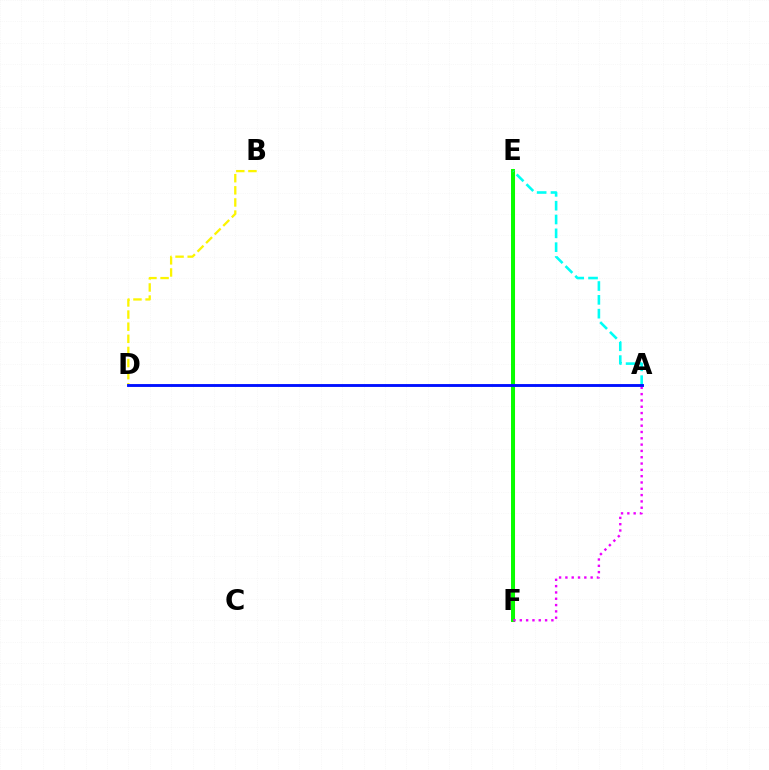{('E', 'F'): [{'color': '#ff0000', 'line_style': 'solid', 'thickness': 2.19}, {'color': '#08ff00', 'line_style': 'solid', 'thickness': 2.85}], ('B', 'D'): [{'color': '#fcf500', 'line_style': 'dashed', 'thickness': 1.65}], ('A', 'F'): [{'color': '#ee00ff', 'line_style': 'dotted', 'thickness': 1.71}], ('A', 'E'): [{'color': '#00fff6', 'line_style': 'dashed', 'thickness': 1.88}], ('A', 'D'): [{'color': '#0010ff', 'line_style': 'solid', 'thickness': 2.06}]}